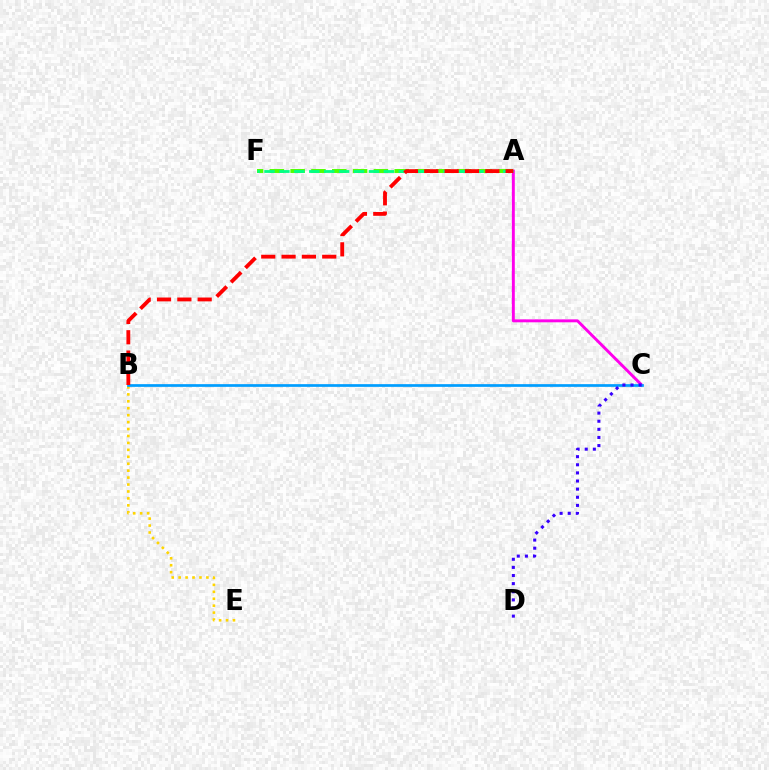{('A', 'C'): [{'color': '#ff00ed', 'line_style': 'solid', 'thickness': 2.11}], ('A', 'F'): [{'color': '#4fff00', 'line_style': 'dashed', 'thickness': 2.83}, {'color': '#00ff86', 'line_style': 'dashed', 'thickness': 2.03}], ('B', 'E'): [{'color': '#ffd500', 'line_style': 'dotted', 'thickness': 1.88}], ('B', 'C'): [{'color': '#009eff', 'line_style': 'solid', 'thickness': 1.95}], ('C', 'D'): [{'color': '#3700ff', 'line_style': 'dotted', 'thickness': 2.21}], ('A', 'B'): [{'color': '#ff0000', 'line_style': 'dashed', 'thickness': 2.76}]}